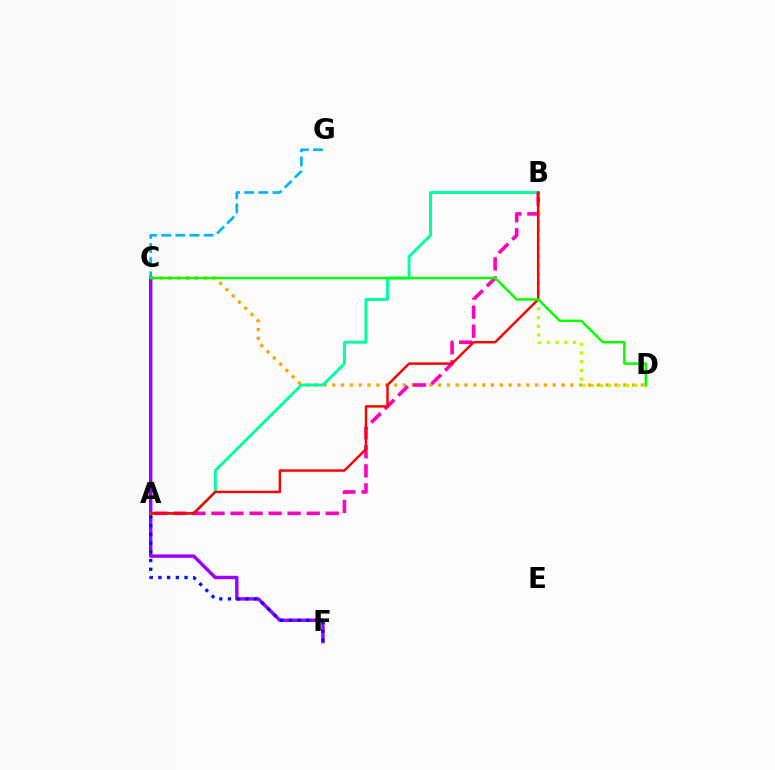{('C', 'D'): [{'color': '#ffa500', 'line_style': 'dotted', 'thickness': 2.4}, {'color': '#08ff00', 'line_style': 'solid', 'thickness': 1.78}], ('C', 'F'): [{'color': '#9b00ff', 'line_style': 'solid', 'thickness': 2.45}], ('A', 'F'): [{'color': '#0010ff', 'line_style': 'dotted', 'thickness': 2.37}], ('A', 'B'): [{'color': '#00ff9d', 'line_style': 'solid', 'thickness': 2.11}, {'color': '#ff00bd', 'line_style': 'dashed', 'thickness': 2.59}, {'color': '#ff0000', 'line_style': 'solid', 'thickness': 1.77}], ('C', 'G'): [{'color': '#00b5ff', 'line_style': 'dashed', 'thickness': 1.92}], ('B', 'D'): [{'color': '#b3ff00', 'line_style': 'dotted', 'thickness': 2.37}]}